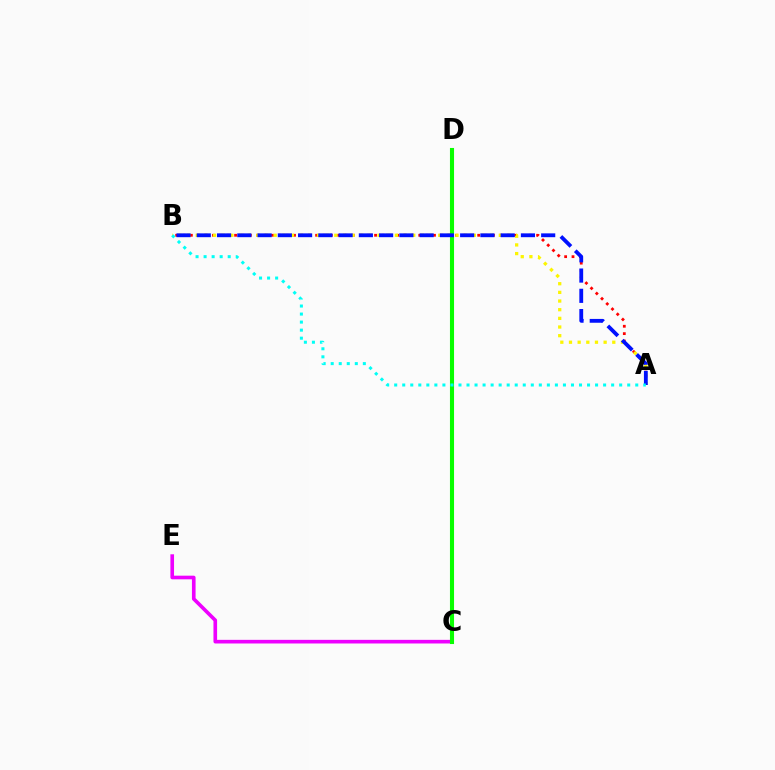{('C', 'E'): [{'color': '#ee00ff', 'line_style': 'solid', 'thickness': 2.62}], ('A', 'B'): [{'color': '#ff0000', 'line_style': 'dotted', 'thickness': 2.0}, {'color': '#fcf500', 'line_style': 'dotted', 'thickness': 2.35}, {'color': '#0010ff', 'line_style': 'dashed', 'thickness': 2.75}, {'color': '#00fff6', 'line_style': 'dotted', 'thickness': 2.18}], ('C', 'D'): [{'color': '#08ff00', 'line_style': 'solid', 'thickness': 2.94}]}